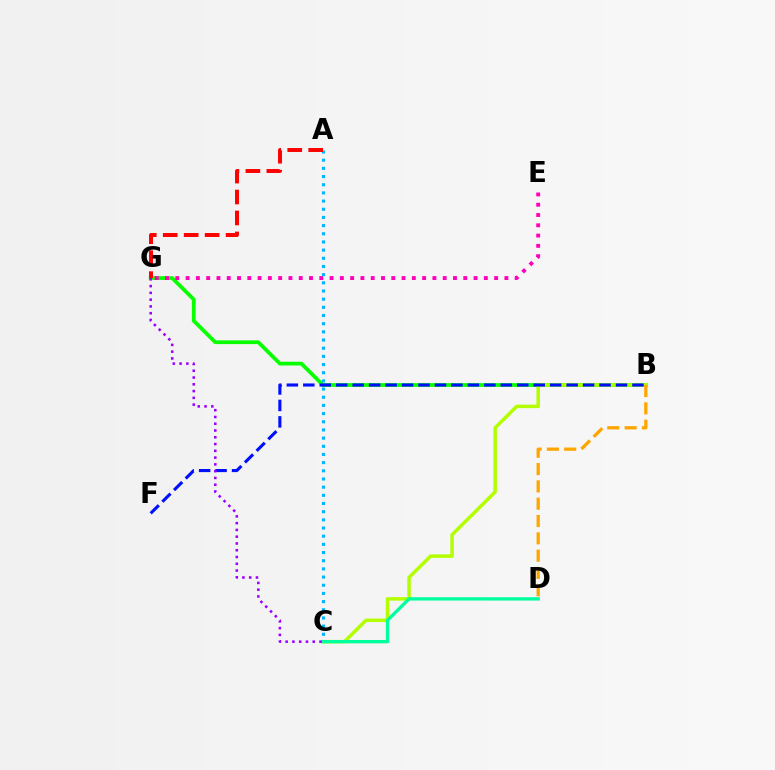{('B', 'G'): [{'color': '#08ff00', 'line_style': 'solid', 'thickness': 2.7}], ('B', 'C'): [{'color': '#b3ff00', 'line_style': 'solid', 'thickness': 2.52}], ('E', 'G'): [{'color': '#ff00bd', 'line_style': 'dotted', 'thickness': 2.79}], ('B', 'D'): [{'color': '#ffa500', 'line_style': 'dashed', 'thickness': 2.35}], ('B', 'F'): [{'color': '#0010ff', 'line_style': 'dashed', 'thickness': 2.24}], ('A', 'C'): [{'color': '#00b5ff', 'line_style': 'dotted', 'thickness': 2.22}], ('C', 'D'): [{'color': '#00ff9d', 'line_style': 'solid', 'thickness': 2.39}], ('A', 'G'): [{'color': '#ff0000', 'line_style': 'dashed', 'thickness': 2.85}], ('C', 'G'): [{'color': '#9b00ff', 'line_style': 'dotted', 'thickness': 1.84}]}